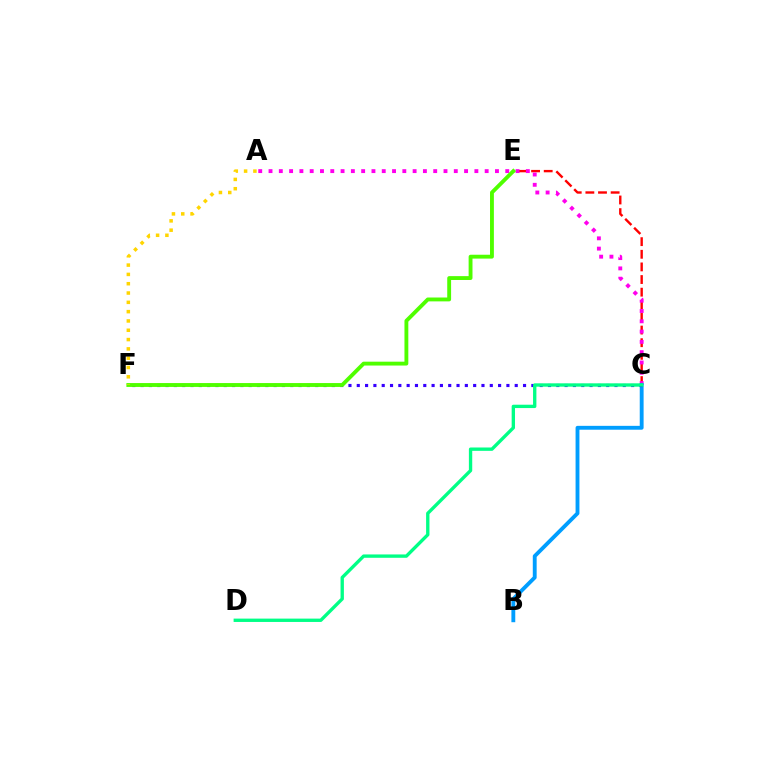{('C', 'E'): [{'color': '#ff0000', 'line_style': 'dashed', 'thickness': 1.72}], ('A', 'C'): [{'color': '#ff00ed', 'line_style': 'dotted', 'thickness': 2.8}], ('B', 'C'): [{'color': '#009eff', 'line_style': 'solid', 'thickness': 2.78}], ('C', 'F'): [{'color': '#3700ff', 'line_style': 'dotted', 'thickness': 2.26}], ('E', 'F'): [{'color': '#4fff00', 'line_style': 'solid', 'thickness': 2.78}], ('C', 'D'): [{'color': '#00ff86', 'line_style': 'solid', 'thickness': 2.41}], ('A', 'F'): [{'color': '#ffd500', 'line_style': 'dotted', 'thickness': 2.53}]}